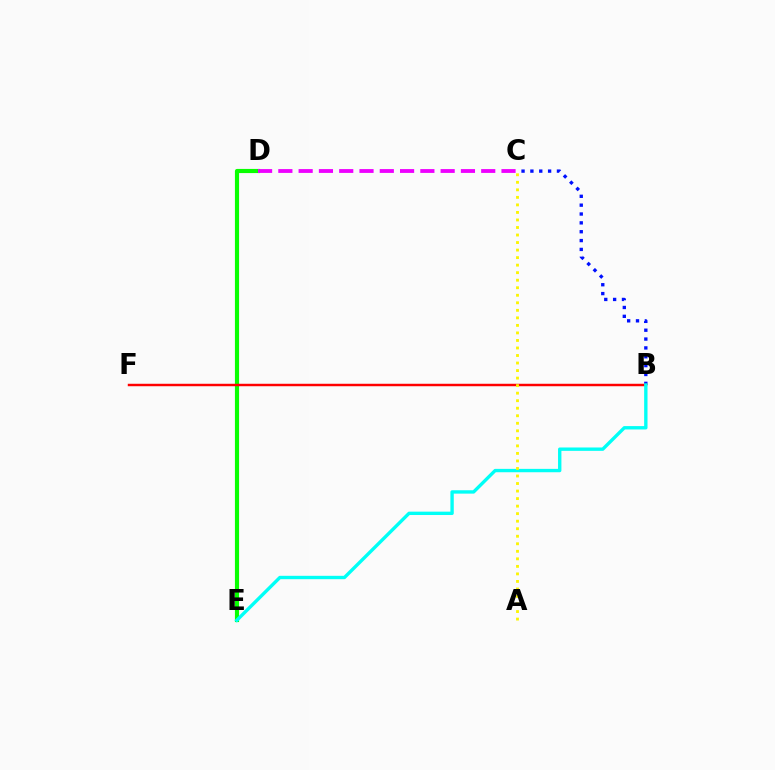{('D', 'E'): [{'color': '#08ff00', 'line_style': 'solid', 'thickness': 2.99}], ('B', 'C'): [{'color': '#0010ff', 'line_style': 'dotted', 'thickness': 2.41}], ('B', 'F'): [{'color': '#ff0000', 'line_style': 'solid', 'thickness': 1.77}], ('B', 'E'): [{'color': '#00fff6', 'line_style': 'solid', 'thickness': 2.42}], ('C', 'D'): [{'color': '#ee00ff', 'line_style': 'dashed', 'thickness': 2.76}], ('A', 'C'): [{'color': '#fcf500', 'line_style': 'dotted', 'thickness': 2.05}]}